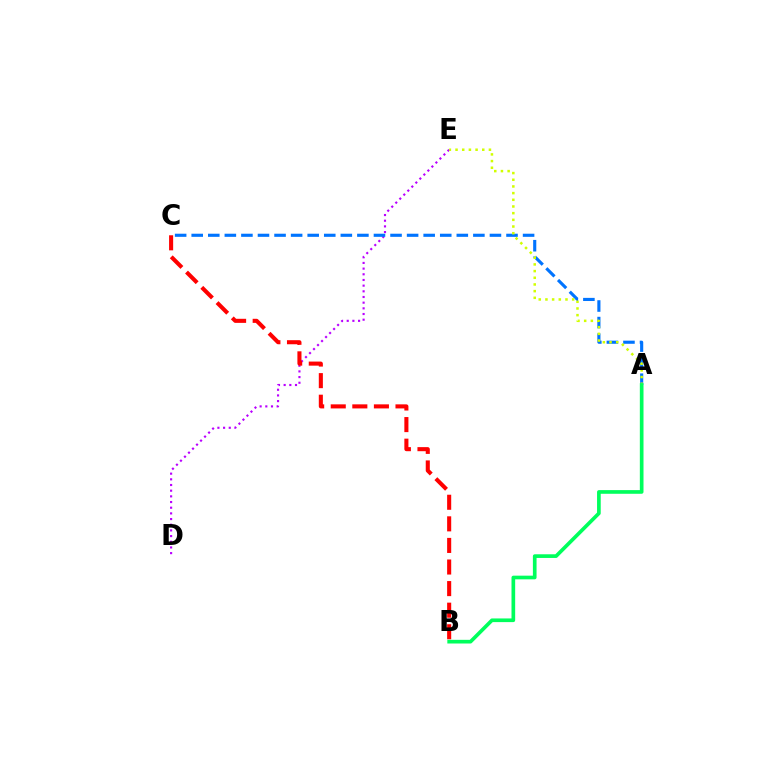{('D', 'E'): [{'color': '#b900ff', 'line_style': 'dotted', 'thickness': 1.54}], ('B', 'C'): [{'color': '#ff0000', 'line_style': 'dashed', 'thickness': 2.93}], ('A', 'C'): [{'color': '#0074ff', 'line_style': 'dashed', 'thickness': 2.25}], ('A', 'E'): [{'color': '#d1ff00', 'line_style': 'dotted', 'thickness': 1.81}], ('A', 'B'): [{'color': '#00ff5c', 'line_style': 'solid', 'thickness': 2.64}]}